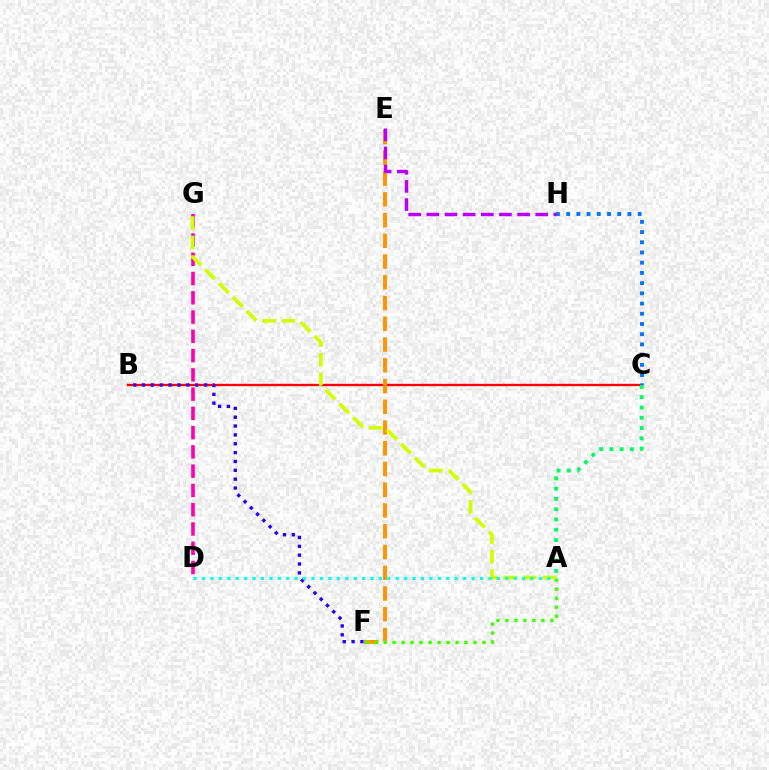{('B', 'C'): [{'color': '#ff0000', 'line_style': 'solid', 'thickness': 1.68}], ('B', 'F'): [{'color': '#2500ff', 'line_style': 'dotted', 'thickness': 2.41}], ('E', 'F'): [{'color': '#ff9400', 'line_style': 'dashed', 'thickness': 2.82}], ('C', 'H'): [{'color': '#0074ff', 'line_style': 'dotted', 'thickness': 2.78}], ('A', 'F'): [{'color': '#3dff00', 'line_style': 'dotted', 'thickness': 2.44}], ('D', 'G'): [{'color': '#ff00ac', 'line_style': 'dashed', 'thickness': 2.62}], ('A', 'G'): [{'color': '#d1ff00', 'line_style': 'dashed', 'thickness': 2.65}], ('A', 'C'): [{'color': '#00ff5c', 'line_style': 'dotted', 'thickness': 2.79}], ('A', 'D'): [{'color': '#00fff6', 'line_style': 'dotted', 'thickness': 2.29}], ('E', 'H'): [{'color': '#b900ff', 'line_style': 'dashed', 'thickness': 2.46}]}